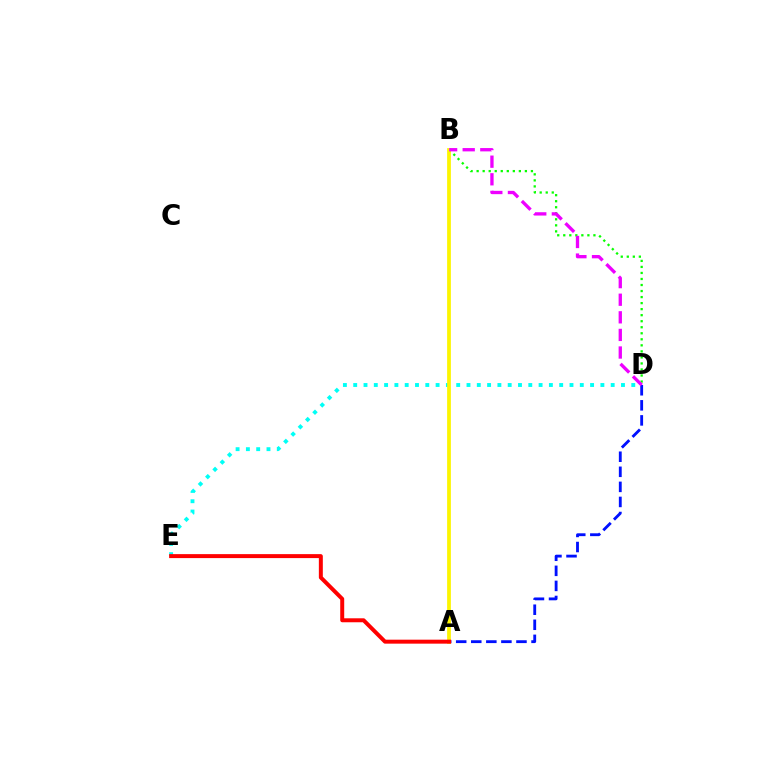{('B', 'D'): [{'color': '#08ff00', 'line_style': 'dotted', 'thickness': 1.64}, {'color': '#ee00ff', 'line_style': 'dashed', 'thickness': 2.39}], ('D', 'E'): [{'color': '#00fff6', 'line_style': 'dotted', 'thickness': 2.8}], ('A', 'D'): [{'color': '#0010ff', 'line_style': 'dashed', 'thickness': 2.05}], ('A', 'B'): [{'color': '#fcf500', 'line_style': 'solid', 'thickness': 2.7}], ('A', 'E'): [{'color': '#ff0000', 'line_style': 'solid', 'thickness': 2.86}]}